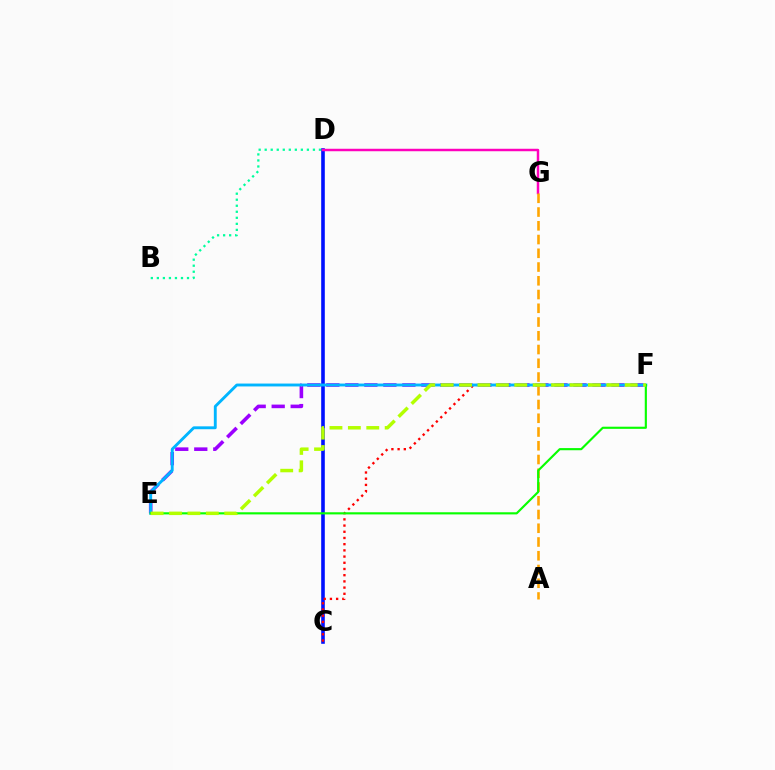{('C', 'D'): [{'color': '#0010ff', 'line_style': 'solid', 'thickness': 2.59}], ('D', 'G'): [{'color': '#ff00bd', 'line_style': 'solid', 'thickness': 1.78}], ('C', 'F'): [{'color': '#ff0000', 'line_style': 'dotted', 'thickness': 1.69}], ('B', 'D'): [{'color': '#00ff9d', 'line_style': 'dotted', 'thickness': 1.64}], ('E', 'F'): [{'color': '#9b00ff', 'line_style': 'dashed', 'thickness': 2.58}, {'color': '#00b5ff', 'line_style': 'solid', 'thickness': 2.07}, {'color': '#08ff00', 'line_style': 'solid', 'thickness': 1.54}, {'color': '#b3ff00', 'line_style': 'dashed', 'thickness': 2.5}], ('A', 'G'): [{'color': '#ffa500', 'line_style': 'dashed', 'thickness': 1.87}]}